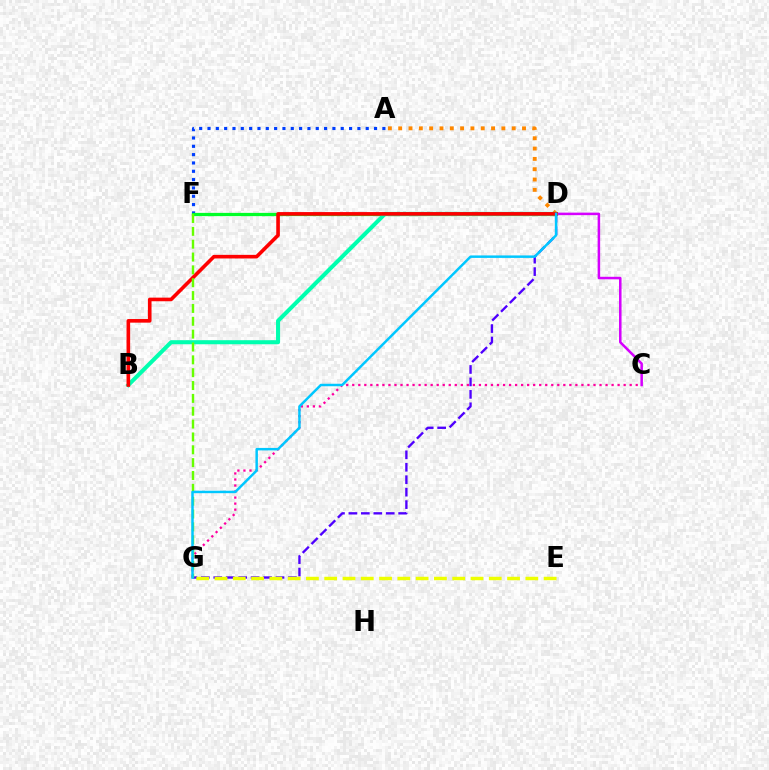{('C', 'G'): [{'color': '#ff00a0', 'line_style': 'dotted', 'thickness': 1.64}], ('A', 'F'): [{'color': '#003fff', 'line_style': 'dotted', 'thickness': 2.26}], ('A', 'D'): [{'color': '#ff8800', 'line_style': 'dotted', 'thickness': 2.8}], ('D', 'F'): [{'color': '#00ff27', 'line_style': 'solid', 'thickness': 2.34}], ('C', 'D'): [{'color': '#d600ff', 'line_style': 'solid', 'thickness': 1.81}], ('B', 'D'): [{'color': '#00ffaf', 'line_style': 'solid', 'thickness': 2.92}, {'color': '#ff0000', 'line_style': 'solid', 'thickness': 2.61}], ('D', 'G'): [{'color': '#4f00ff', 'line_style': 'dashed', 'thickness': 1.69}, {'color': '#00c7ff', 'line_style': 'solid', 'thickness': 1.79}], ('E', 'G'): [{'color': '#eeff00', 'line_style': 'dashed', 'thickness': 2.48}], ('F', 'G'): [{'color': '#66ff00', 'line_style': 'dashed', 'thickness': 1.75}]}